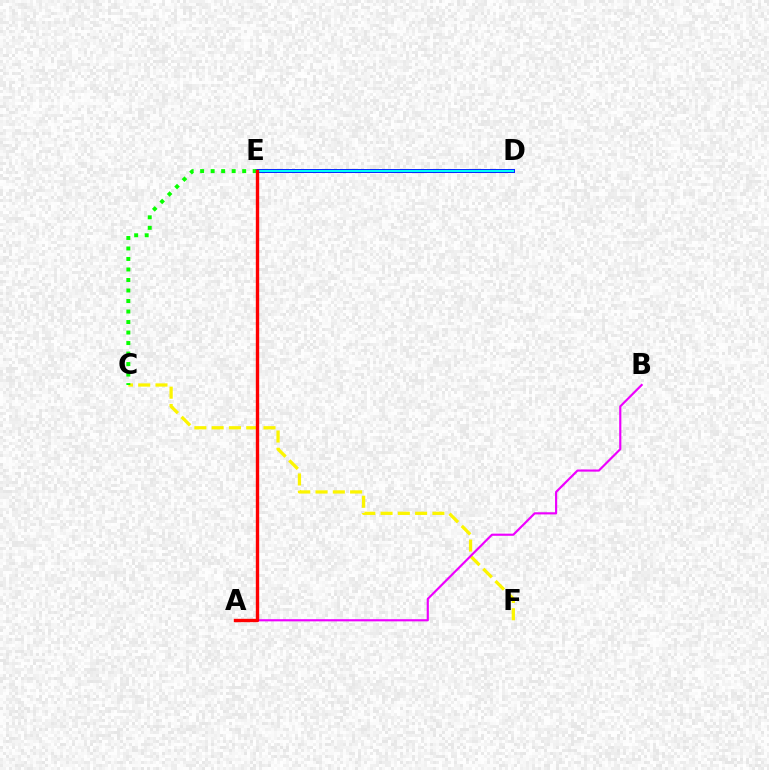{('D', 'E'): [{'color': '#0010ff', 'line_style': 'solid', 'thickness': 2.81}, {'color': '#00fff6', 'line_style': 'solid', 'thickness': 1.55}], ('C', 'F'): [{'color': '#fcf500', 'line_style': 'dashed', 'thickness': 2.35}], ('C', 'E'): [{'color': '#08ff00', 'line_style': 'dotted', 'thickness': 2.86}], ('A', 'B'): [{'color': '#ee00ff', 'line_style': 'solid', 'thickness': 1.55}], ('A', 'E'): [{'color': '#ff0000', 'line_style': 'solid', 'thickness': 2.42}]}